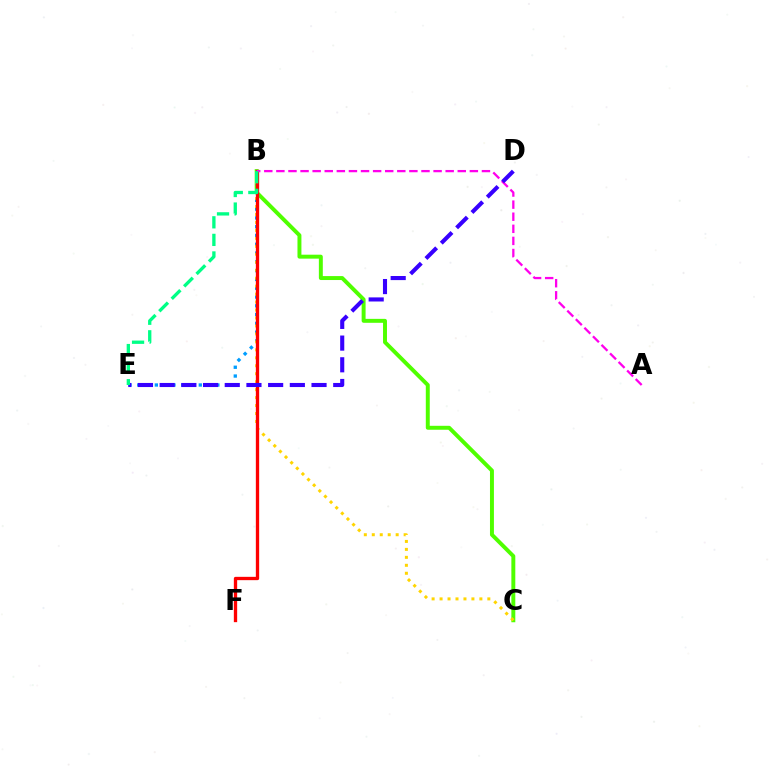{('B', 'C'): [{'color': '#4fff00', 'line_style': 'solid', 'thickness': 2.84}, {'color': '#ffd500', 'line_style': 'dotted', 'thickness': 2.16}], ('B', 'E'): [{'color': '#009eff', 'line_style': 'dotted', 'thickness': 2.39}, {'color': '#00ff86', 'line_style': 'dashed', 'thickness': 2.39}], ('B', 'F'): [{'color': '#ff0000', 'line_style': 'solid', 'thickness': 2.39}], ('A', 'B'): [{'color': '#ff00ed', 'line_style': 'dashed', 'thickness': 1.64}], ('D', 'E'): [{'color': '#3700ff', 'line_style': 'dashed', 'thickness': 2.95}]}